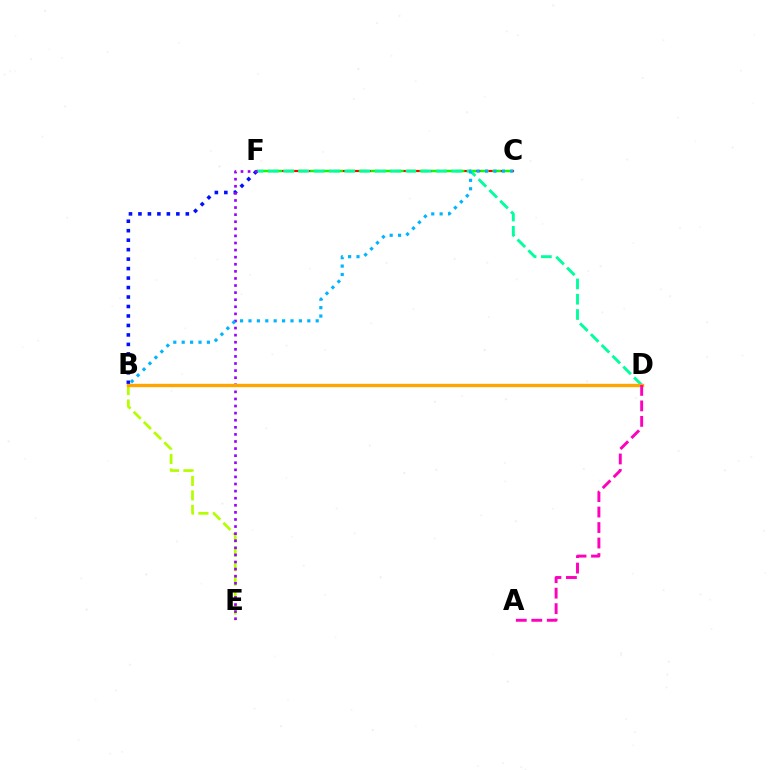{('C', 'F'): [{'color': '#ff0000', 'line_style': 'solid', 'thickness': 1.57}, {'color': '#08ff00', 'line_style': 'dashed', 'thickness': 1.65}], ('D', 'F'): [{'color': '#00ff9d', 'line_style': 'dashed', 'thickness': 2.08}], ('B', 'F'): [{'color': '#0010ff', 'line_style': 'dotted', 'thickness': 2.57}], ('B', 'E'): [{'color': '#b3ff00', 'line_style': 'dashed', 'thickness': 1.96}], ('E', 'F'): [{'color': '#9b00ff', 'line_style': 'dotted', 'thickness': 1.93}], ('B', 'D'): [{'color': '#ffa500', 'line_style': 'solid', 'thickness': 2.42}], ('A', 'D'): [{'color': '#ff00bd', 'line_style': 'dashed', 'thickness': 2.1}], ('B', 'C'): [{'color': '#00b5ff', 'line_style': 'dotted', 'thickness': 2.28}]}